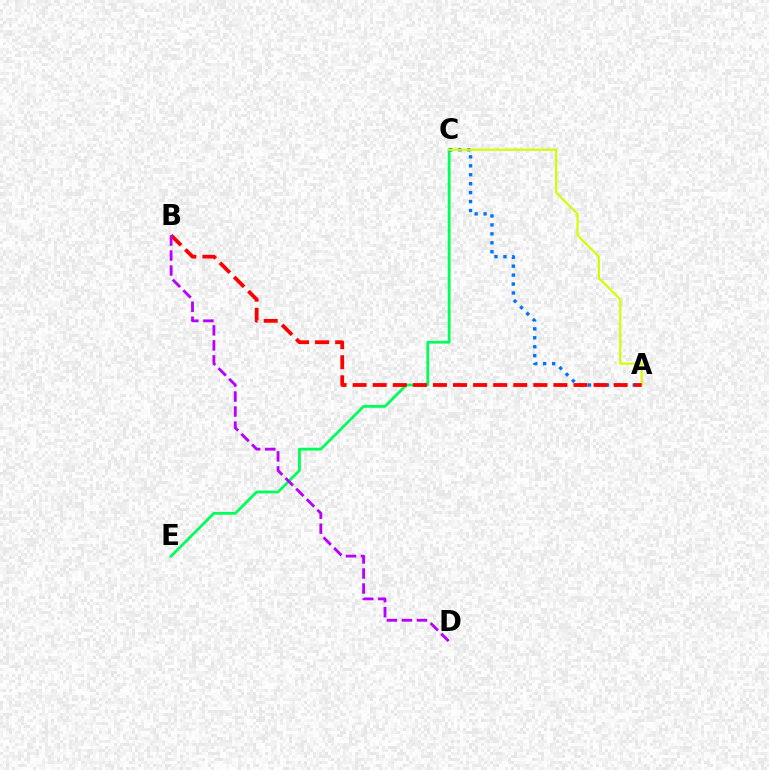{('C', 'E'): [{'color': '#00ff5c', 'line_style': 'solid', 'thickness': 2.02}], ('A', 'C'): [{'color': '#0074ff', 'line_style': 'dotted', 'thickness': 2.43}, {'color': '#d1ff00', 'line_style': 'solid', 'thickness': 1.58}], ('A', 'B'): [{'color': '#ff0000', 'line_style': 'dashed', 'thickness': 2.73}], ('B', 'D'): [{'color': '#b900ff', 'line_style': 'dashed', 'thickness': 2.04}]}